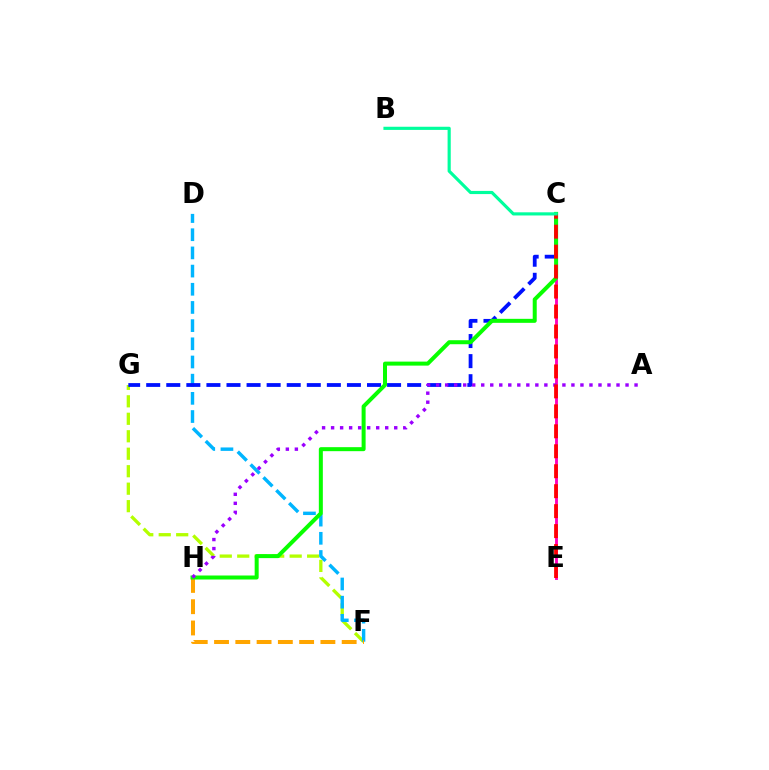{('F', 'G'): [{'color': '#b3ff00', 'line_style': 'dashed', 'thickness': 2.37}], ('D', 'F'): [{'color': '#00b5ff', 'line_style': 'dashed', 'thickness': 2.47}], ('F', 'H'): [{'color': '#ffa500', 'line_style': 'dashed', 'thickness': 2.89}], ('C', 'E'): [{'color': '#ff00bd', 'line_style': 'solid', 'thickness': 2.06}, {'color': '#ff0000', 'line_style': 'dashed', 'thickness': 2.71}], ('C', 'G'): [{'color': '#0010ff', 'line_style': 'dashed', 'thickness': 2.73}], ('C', 'H'): [{'color': '#08ff00', 'line_style': 'solid', 'thickness': 2.88}], ('A', 'H'): [{'color': '#9b00ff', 'line_style': 'dotted', 'thickness': 2.45}], ('B', 'C'): [{'color': '#00ff9d', 'line_style': 'solid', 'thickness': 2.27}]}